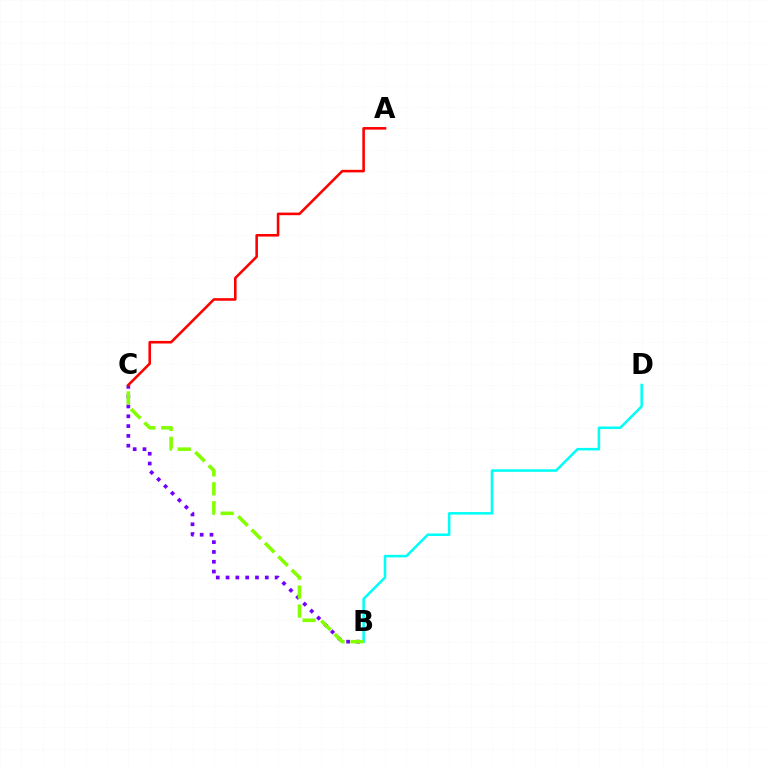{('B', 'C'): [{'color': '#7200ff', 'line_style': 'dotted', 'thickness': 2.66}, {'color': '#84ff00', 'line_style': 'dashed', 'thickness': 2.57}], ('B', 'D'): [{'color': '#00fff6', 'line_style': 'solid', 'thickness': 1.82}], ('A', 'C'): [{'color': '#ff0000', 'line_style': 'solid', 'thickness': 1.86}]}